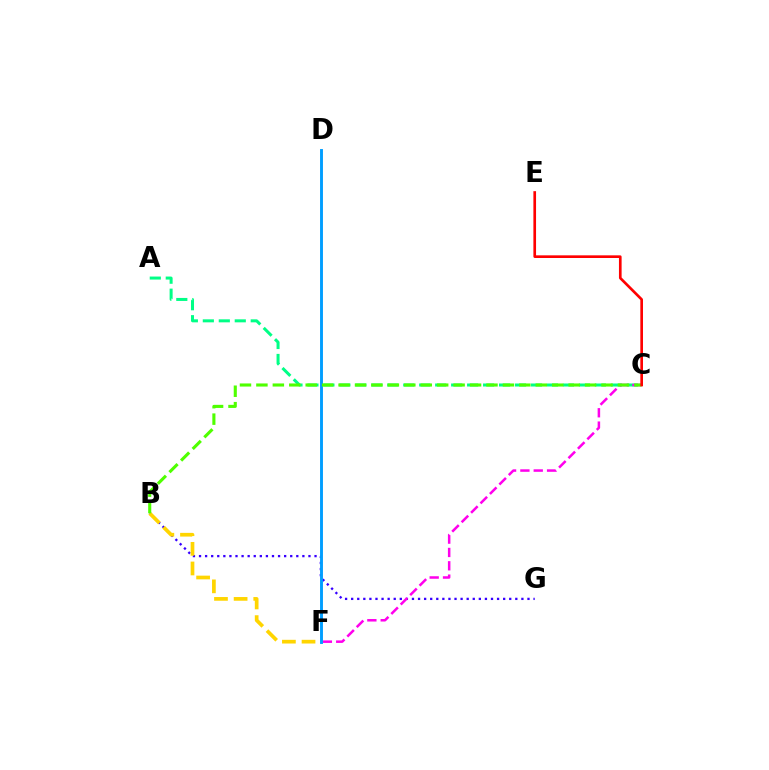{('A', 'C'): [{'color': '#00ff86', 'line_style': 'dashed', 'thickness': 2.17}], ('B', 'G'): [{'color': '#3700ff', 'line_style': 'dotted', 'thickness': 1.65}], ('C', 'F'): [{'color': '#ff00ed', 'line_style': 'dashed', 'thickness': 1.81}], ('D', 'F'): [{'color': '#009eff', 'line_style': 'solid', 'thickness': 2.09}], ('B', 'F'): [{'color': '#ffd500', 'line_style': 'dashed', 'thickness': 2.67}], ('B', 'C'): [{'color': '#4fff00', 'line_style': 'dashed', 'thickness': 2.23}], ('C', 'E'): [{'color': '#ff0000', 'line_style': 'solid', 'thickness': 1.92}]}